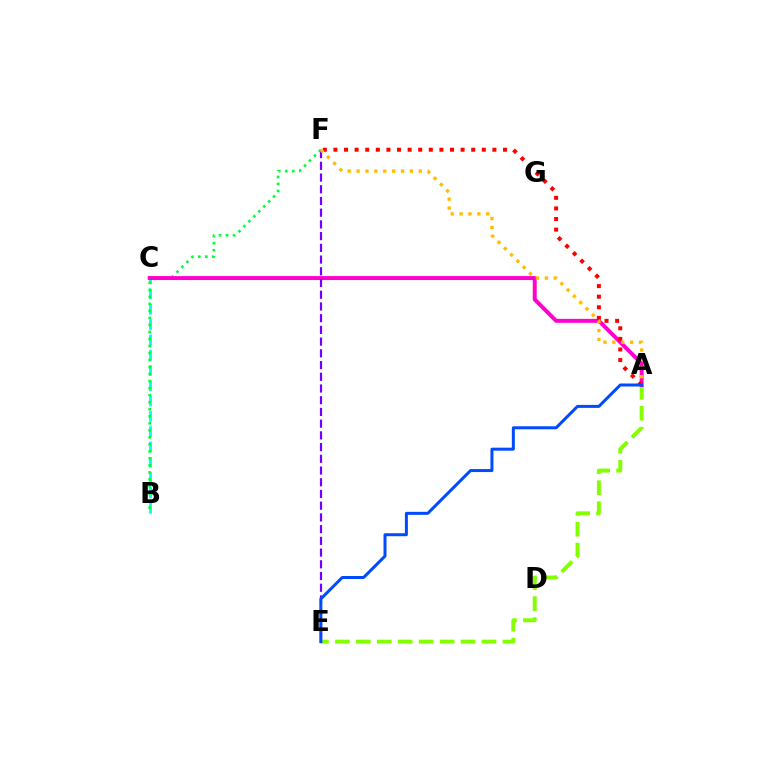{('B', 'C'): [{'color': '#00fff6', 'line_style': 'dashed', 'thickness': 2.08}], ('A', 'E'): [{'color': '#84ff00', 'line_style': 'dashed', 'thickness': 2.85}, {'color': '#004bff', 'line_style': 'solid', 'thickness': 2.16}], ('B', 'F'): [{'color': '#00ff39', 'line_style': 'dotted', 'thickness': 1.91}], ('A', 'C'): [{'color': '#ff00cf', 'line_style': 'solid', 'thickness': 2.85}], ('E', 'F'): [{'color': '#7200ff', 'line_style': 'dashed', 'thickness': 1.59}], ('A', 'F'): [{'color': '#ff0000', 'line_style': 'dotted', 'thickness': 2.88}, {'color': '#ffbd00', 'line_style': 'dotted', 'thickness': 2.41}]}